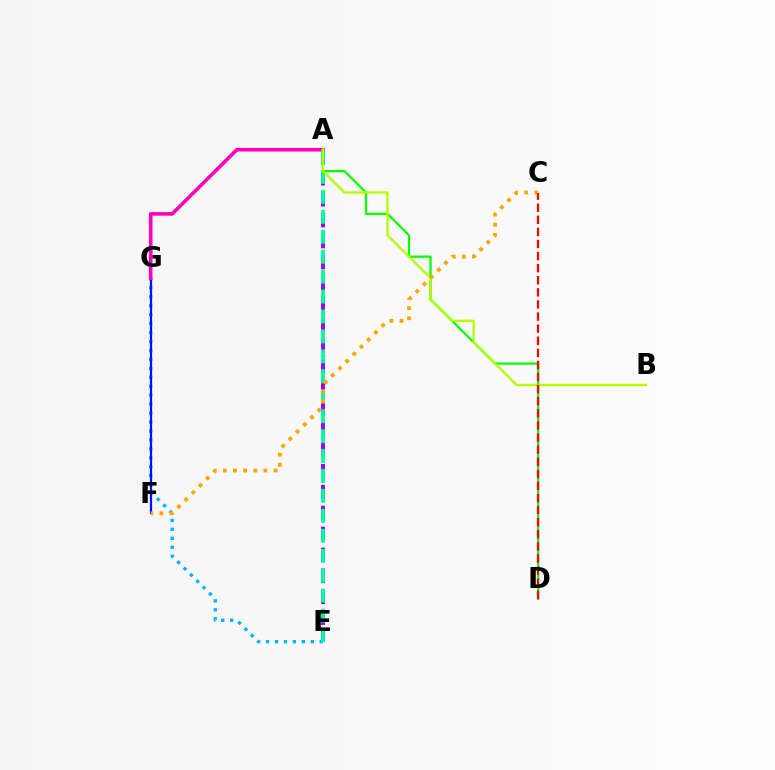{('E', 'G'): [{'color': '#00b5ff', 'line_style': 'dotted', 'thickness': 2.43}], ('A', 'E'): [{'color': '#9b00ff', 'line_style': 'dashed', 'thickness': 2.84}, {'color': '#00ff9d', 'line_style': 'dashed', 'thickness': 2.71}], ('F', 'G'): [{'color': '#0010ff', 'line_style': 'solid', 'thickness': 1.61}], ('A', 'G'): [{'color': '#ff00bd', 'line_style': 'solid', 'thickness': 2.6}], ('A', 'D'): [{'color': '#08ff00', 'line_style': 'solid', 'thickness': 1.61}], ('A', 'B'): [{'color': '#b3ff00', 'line_style': 'solid', 'thickness': 1.67}], ('C', 'F'): [{'color': '#ffa500', 'line_style': 'dotted', 'thickness': 2.75}], ('C', 'D'): [{'color': '#ff0000', 'line_style': 'dashed', 'thickness': 1.64}]}